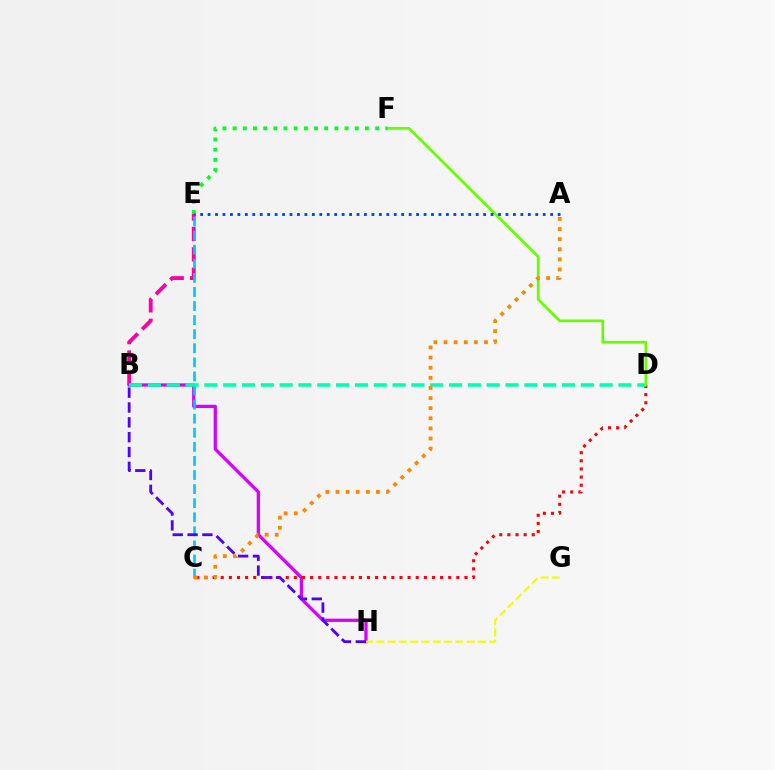{('B', 'E'): [{'color': '#ff00a0', 'line_style': 'dashed', 'thickness': 2.77}], ('B', 'H'): [{'color': '#d600ff', 'line_style': 'solid', 'thickness': 2.35}, {'color': '#4f00ff', 'line_style': 'dashed', 'thickness': 2.02}], ('C', 'D'): [{'color': '#ff0000', 'line_style': 'dotted', 'thickness': 2.21}], ('C', 'E'): [{'color': '#00c7ff', 'line_style': 'dashed', 'thickness': 1.91}], ('B', 'D'): [{'color': '#00ffaf', 'line_style': 'dashed', 'thickness': 2.56}], ('D', 'F'): [{'color': '#66ff00', 'line_style': 'solid', 'thickness': 1.94}], ('G', 'H'): [{'color': '#eeff00', 'line_style': 'dashed', 'thickness': 1.53}], ('E', 'F'): [{'color': '#00ff27', 'line_style': 'dotted', 'thickness': 2.76}], ('A', 'C'): [{'color': '#ff8800', 'line_style': 'dotted', 'thickness': 2.75}], ('A', 'E'): [{'color': '#003fff', 'line_style': 'dotted', 'thickness': 2.02}]}